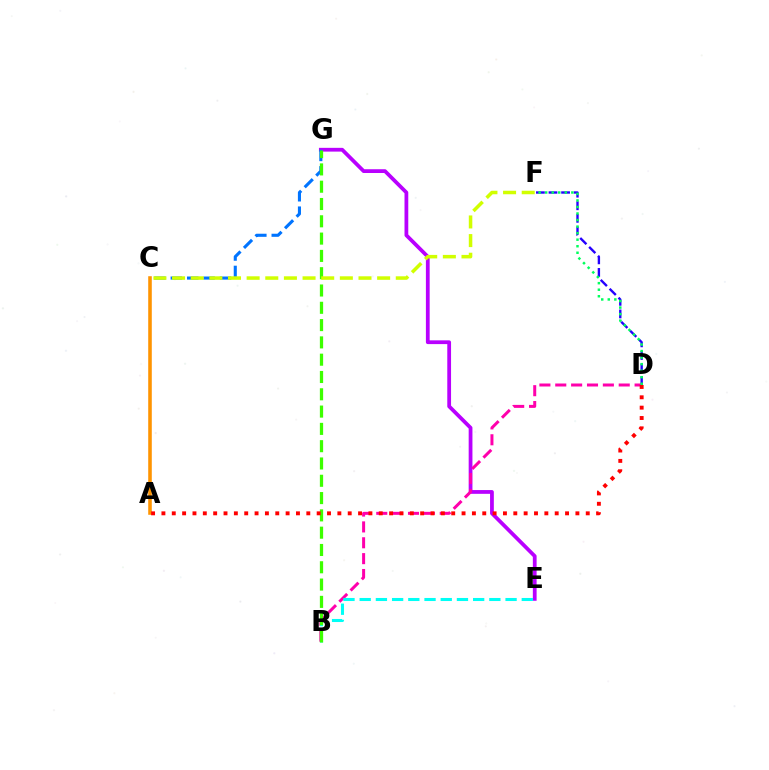{('D', 'F'): [{'color': '#2500ff', 'line_style': 'dashed', 'thickness': 1.71}, {'color': '#00ff5c', 'line_style': 'dotted', 'thickness': 1.78}], ('E', 'G'): [{'color': '#b900ff', 'line_style': 'solid', 'thickness': 2.71}], ('B', 'D'): [{'color': '#ff00ac', 'line_style': 'dashed', 'thickness': 2.16}], ('B', 'E'): [{'color': '#00fff6', 'line_style': 'dashed', 'thickness': 2.2}], ('C', 'G'): [{'color': '#0074ff', 'line_style': 'dashed', 'thickness': 2.23}], ('B', 'G'): [{'color': '#3dff00', 'line_style': 'dashed', 'thickness': 2.35}], ('A', 'C'): [{'color': '#ff9400', 'line_style': 'solid', 'thickness': 2.57}], ('C', 'F'): [{'color': '#d1ff00', 'line_style': 'dashed', 'thickness': 2.53}], ('A', 'D'): [{'color': '#ff0000', 'line_style': 'dotted', 'thickness': 2.81}]}